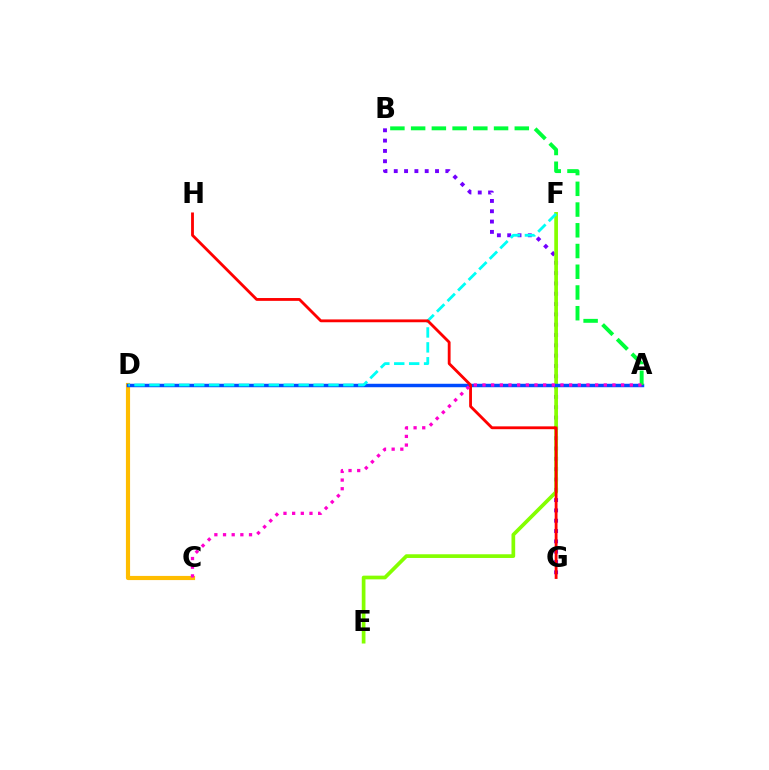{('C', 'D'): [{'color': '#ffbd00', 'line_style': 'solid', 'thickness': 2.99}], ('B', 'G'): [{'color': '#7200ff', 'line_style': 'dotted', 'thickness': 2.8}], ('E', 'F'): [{'color': '#84ff00', 'line_style': 'solid', 'thickness': 2.66}], ('A', 'D'): [{'color': '#004bff', 'line_style': 'solid', 'thickness': 2.49}], ('D', 'F'): [{'color': '#00fff6', 'line_style': 'dashed', 'thickness': 2.03}], ('G', 'H'): [{'color': '#ff0000', 'line_style': 'solid', 'thickness': 2.03}], ('A', 'B'): [{'color': '#00ff39', 'line_style': 'dashed', 'thickness': 2.82}], ('A', 'C'): [{'color': '#ff00cf', 'line_style': 'dotted', 'thickness': 2.35}]}